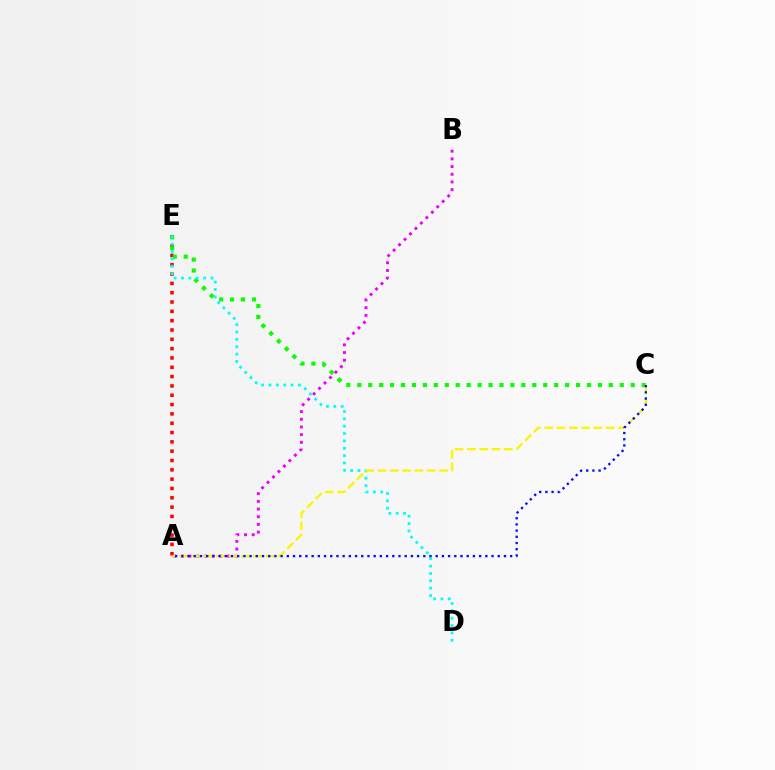{('A', 'E'): [{'color': '#ff0000', 'line_style': 'dotted', 'thickness': 2.53}], ('C', 'E'): [{'color': '#08ff00', 'line_style': 'dotted', 'thickness': 2.97}], ('A', 'B'): [{'color': '#ee00ff', 'line_style': 'dotted', 'thickness': 2.09}], ('D', 'E'): [{'color': '#00fff6', 'line_style': 'dotted', 'thickness': 2.0}], ('A', 'C'): [{'color': '#fcf500', 'line_style': 'dashed', 'thickness': 1.67}, {'color': '#0010ff', 'line_style': 'dotted', 'thickness': 1.69}]}